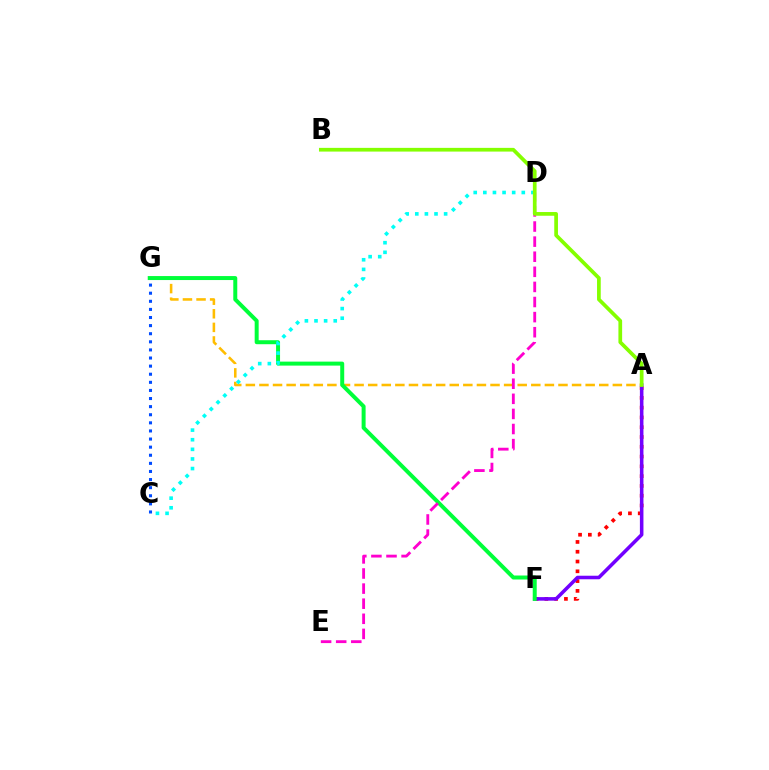{('A', 'F'): [{'color': '#ff0000', 'line_style': 'dotted', 'thickness': 2.66}, {'color': '#7200ff', 'line_style': 'solid', 'thickness': 2.55}], ('A', 'G'): [{'color': '#ffbd00', 'line_style': 'dashed', 'thickness': 1.85}], ('F', 'G'): [{'color': '#00ff39', 'line_style': 'solid', 'thickness': 2.87}], ('C', 'G'): [{'color': '#004bff', 'line_style': 'dotted', 'thickness': 2.2}], ('D', 'E'): [{'color': '#ff00cf', 'line_style': 'dashed', 'thickness': 2.05}], ('C', 'D'): [{'color': '#00fff6', 'line_style': 'dotted', 'thickness': 2.61}], ('A', 'B'): [{'color': '#84ff00', 'line_style': 'solid', 'thickness': 2.67}]}